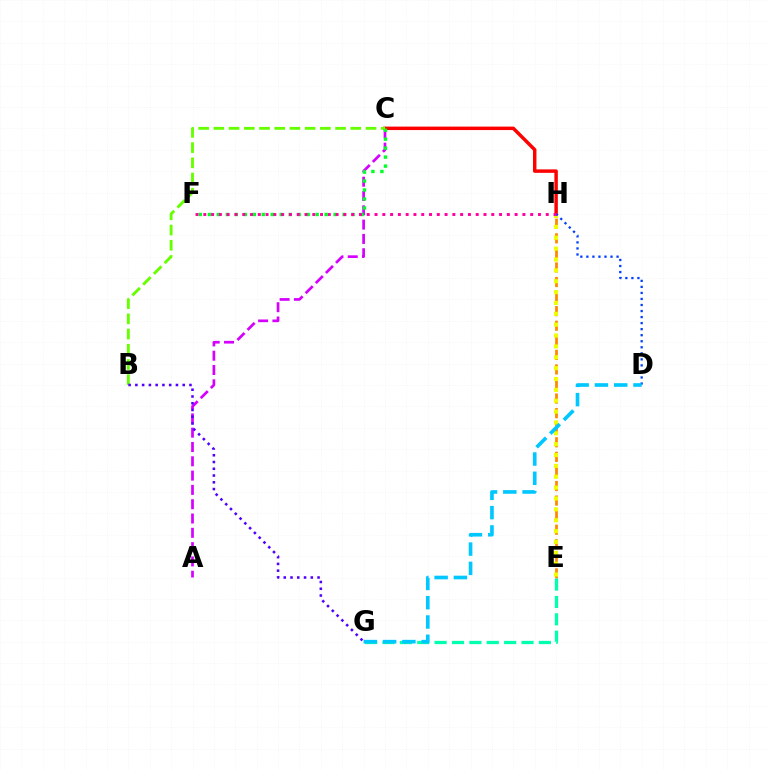{('E', 'H'): [{'color': '#ff8800', 'line_style': 'dashed', 'thickness': 1.98}, {'color': '#eeff00', 'line_style': 'dotted', 'thickness': 2.95}], ('A', 'C'): [{'color': '#d600ff', 'line_style': 'dashed', 'thickness': 1.94}], ('C', 'H'): [{'color': '#ff0000', 'line_style': 'solid', 'thickness': 2.49}], ('C', 'F'): [{'color': '#00ff27', 'line_style': 'dotted', 'thickness': 2.44}], ('B', 'C'): [{'color': '#66ff00', 'line_style': 'dashed', 'thickness': 2.07}], ('E', 'G'): [{'color': '#00ffaf', 'line_style': 'dashed', 'thickness': 2.36}], ('D', 'H'): [{'color': '#003fff', 'line_style': 'dotted', 'thickness': 1.64}], ('D', 'G'): [{'color': '#00c7ff', 'line_style': 'dashed', 'thickness': 2.62}], ('B', 'G'): [{'color': '#4f00ff', 'line_style': 'dotted', 'thickness': 1.84}], ('F', 'H'): [{'color': '#ff00a0', 'line_style': 'dotted', 'thickness': 2.11}]}